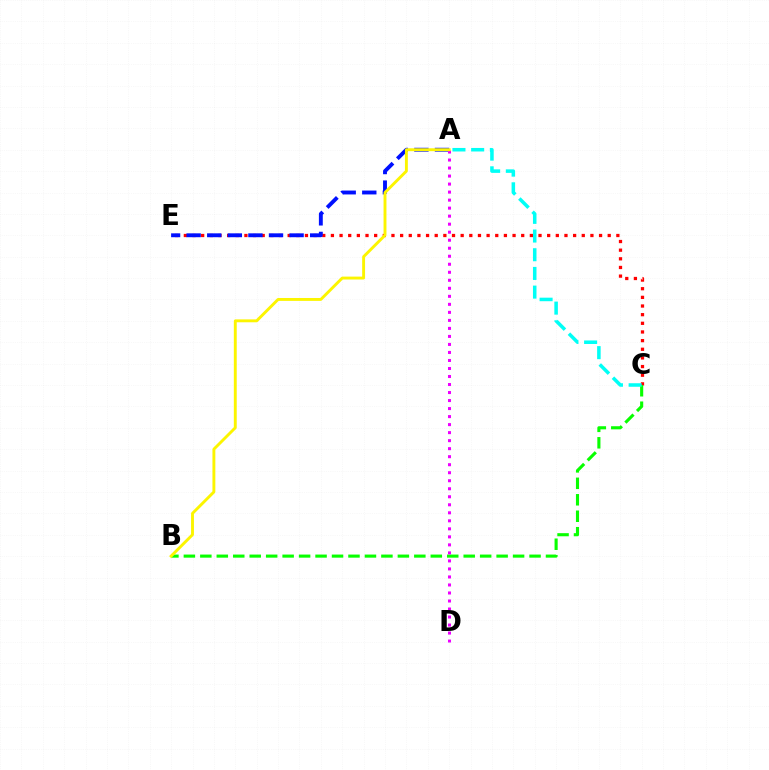{('C', 'E'): [{'color': '#ff0000', 'line_style': 'dotted', 'thickness': 2.35}], ('B', 'C'): [{'color': '#08ff00', 'line_style': 'dashed', 'thickness': 2.24}], ('A', 'C'): [{'color': '#00fff6', 'line_style': 'dashed', 'thickness': 2.54}], ('A', 'E'): [{'color': '#0010ff', 'line_style': 'dashed', 'thickness': 2.8}], ('A', 'D'): [{'color': '#ee00ff', 'line_style': 'dotted', 'thickness': 2.18}], ('A', 'B'): [{'color': '#fcf500', 'line_style': 'solid', 'thickness': 2.09}]}